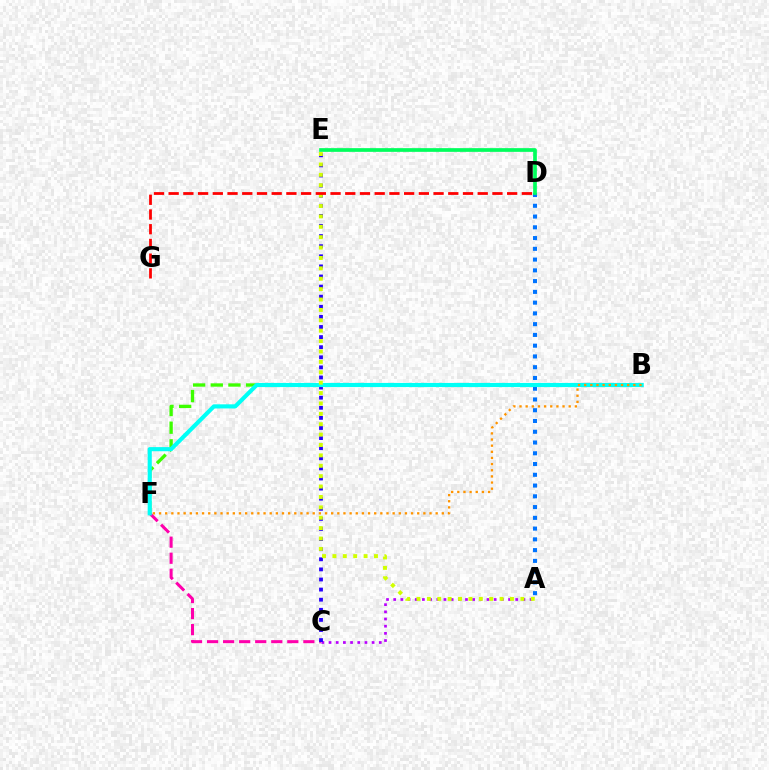{('A', 'D'): [{'color': '#0074ff', 'line_style': 'dotted', 'thickness': 2.92}], ('C', 'F'): [{'color': '#ff00ac', 'line_style': 'dashed', 'thickness': 2.18}], ('A', 'C'): [{'color': '#b900ff', 'line_style': 'dotted', 'thickness': 1.95}], ('C', 'E'): [{'color': '#2500ff', 'line_style': 'dotted', 'thickness': 2.74}], ('B', 'F'): [{'color': '#3dff00', 'line_style': 'dashed', 'thickness': 2.4}, {'color': '#00fff6', 'line_style': 'solid', 'thickness': 2.97}, {'color': '#ff9400', 'line_style': 'dotted', 'thickness': 1.67}], ('A', 'E'): [{'color': '#d1ff00', 'line_style': 'dotted', 'thickness': 2.82}], ('D', 'G'): [{'color': '#ff0000', 'line_style': 'dashed', 'thickness': 2.0}], ('D', 'E'): [{'color': '#00ff5c', 'line_style': 'solid', 'thickness': 2.67}]}